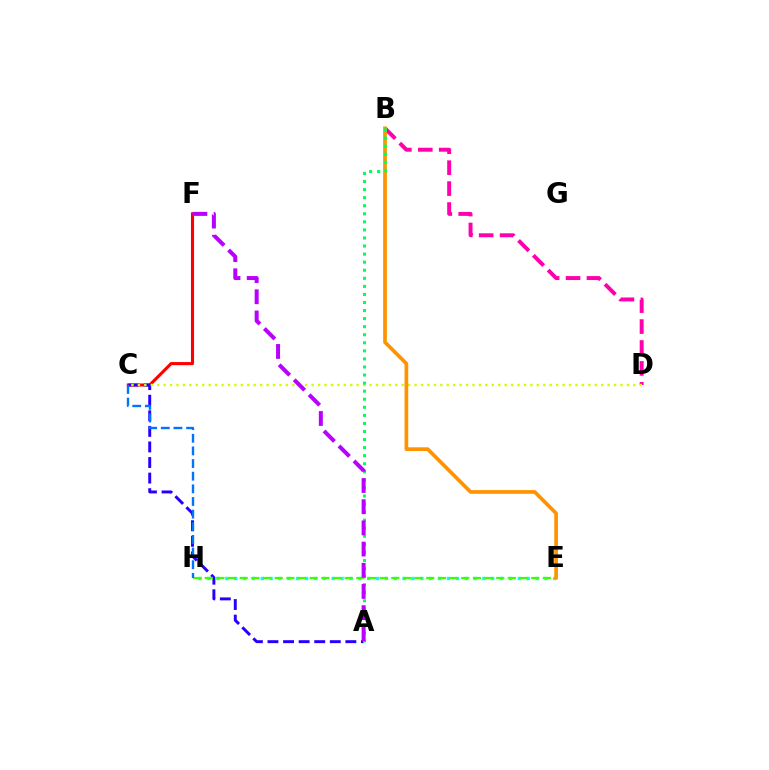{('C', 'F'): [{'color': '#ff0000', 'line_style': 'solid', 'thickness': 2.22}], ('A', 'C'): [{'color': '#2500ff', 'line_style': 'dashed', 'thickness': 2.12}], ('B', 'D'): [{'color': '#ff00ac', 'line_style': 'dashed', 'thickness': 2.84}], ('C', 'D'): [{'color': '#d1ff00', 'line_style': 'dotted', 'thickness': 1.75}], ('E', 'H'): [{'color': '#00fff6', 'line_style': 'dotted', 'thickness': 2.41}, {'color': '#3dff00', 'line_style': 'dashed', 'thickness': 1.58}], ('C', 'H'): [{'color': '#0074ff', 'line_style': 'dashed', 'thickness': 1.72}], ('B', 'E'): [{'color': '#ff9400', 'line_style': 'solid', 'thickness': 2.67}], ('A', 'B'): [{'color': '#00ff5c', 'line_style': 'dotted', 'thickness': 2.19}], ('A', 'F'): [{'color': '#b900ff', 'line_style': 'dashed', 'thickness': 2.88}]}